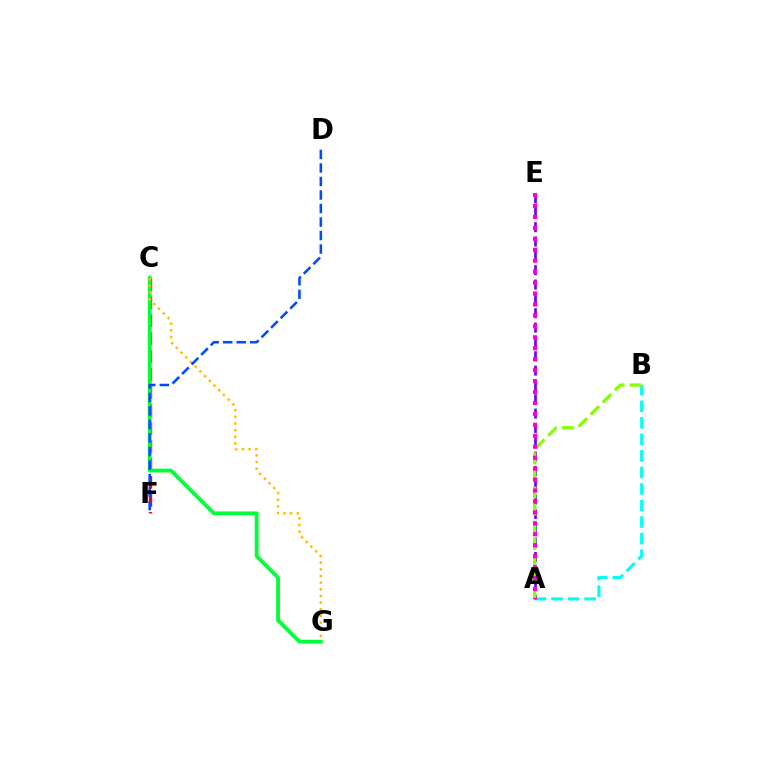{('C', 'F'): [{'color': '#ff0000', 'line_style': 'dashed', 'thickness': 2.44}], ('C', 'G'): [{'color': '#00ff39', 'line_style': 'solid', 'thickness': 2.74}, {'color': '#ffbd00', 'line_style': 'dotted', 'thickness': 1.81}], ('A', 'B'): [{'color': '#00fff6', 'line_style': 'dashed', 'thickness': 2.25}, {'color': '#84ff00', 'line_style': 'dashed', 'thickness': 2.32}], ('A', 'E'): [{'color': '#7200ff', 'line_style': 'dashed', 'thickness': 1.95}, {'color': '#ff00cf', 'line_style': 'dotted', 'thickness': 2.97}], ('D', 'F'): [{'color': '#004bff', 'line_style': 'dashed', 'thickness': 1.84}]}